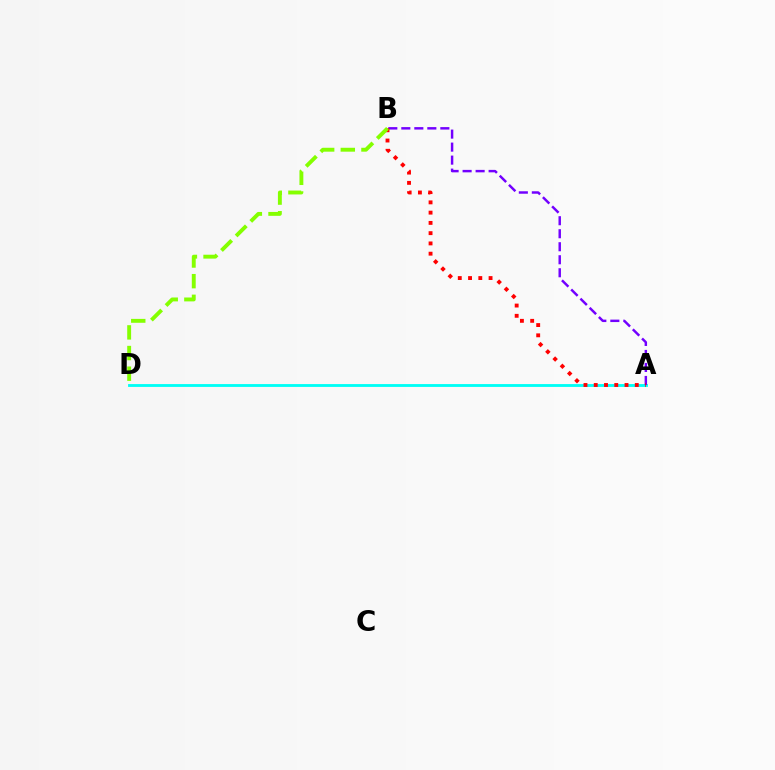{('A', 'D'): [{'color': '#00fff6', 'line_style': 'solid', 'thickness': 2.05}], ('A', 'B'): [{'color': '#7200ff', 'line_style': 'dashed', 'thickness': 1.77}, {'color': '#ff0000', 'line_style': 'dotted', 'thickness': 2.79}], ('B', 'D'): [{'color': '#84ff00', 'line_style': 'dashed', 'thickness': 2.81}]}